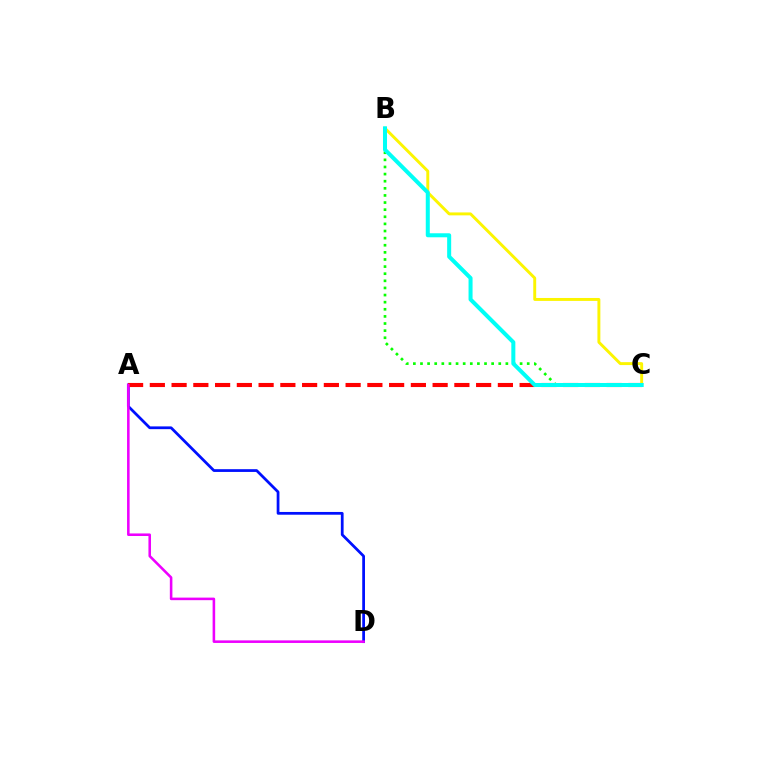{('A', 'D'): [{'color': '#0010ff', 'line_style': 'solid', 'thickness': 1.98}, {'color': '#ee00ff', 'line_style': 'solid', 'thickness': 1.85}], ('A', 'C'): [{'color': '#ff0000', 'line_style': 'dashed', 'thickness': 2.96}], ('B', 'C'): [{'color': '#08ff00', 'line_style': 'dotted', 'thickness': 1.93}, {'color': '#fcf500', 'line_style': 'solid', 'thickness': 2.11}, {'color': '#00fff6', 'line_style': 'solid', 'thickness': 2.89}]}